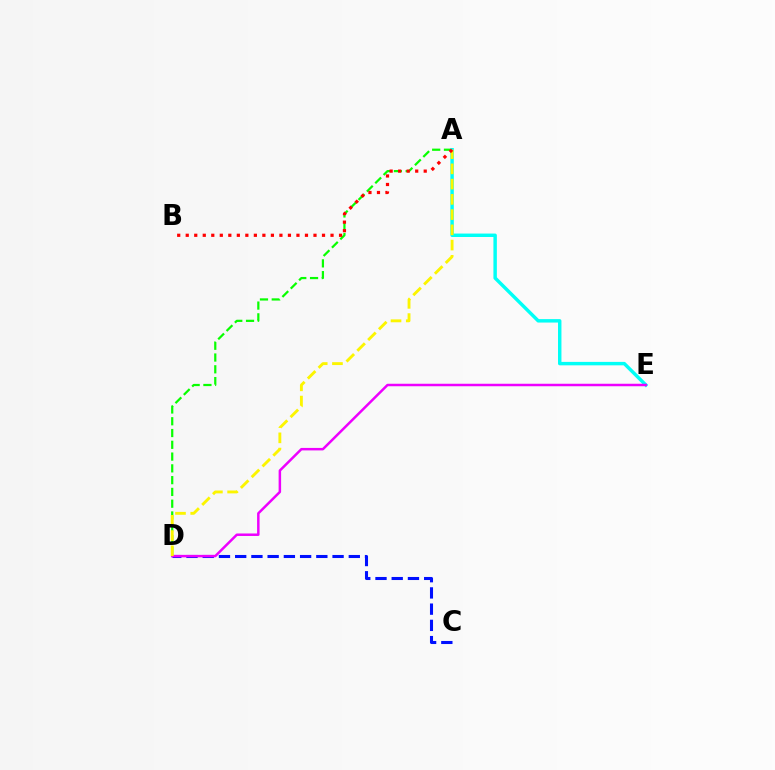{('A', 'D'): [{'color': '#08ff00', 'line_style': 'dashed', 'thickness': 1.6}, {'color': '#fcf500', 'line_style': 'dashed', 'thickness': 2.07}], ('A', 'E'): [{'color': '#00fff6', 'line_style': 'solid', 'thickness': 2.48}], ('C', 'D'): [{'color': '#0010ff', 'line_style': 'dashed', 'thickness': 2.2}], ('D', 'E'): [{'color': '#ee00ff', 'line_style': 'solid', 'thickness': 1.79}], ('A', 'B'): [{'color': '#ff0000', 'line_style': 'dotted', 'thickness': 2.31}]}